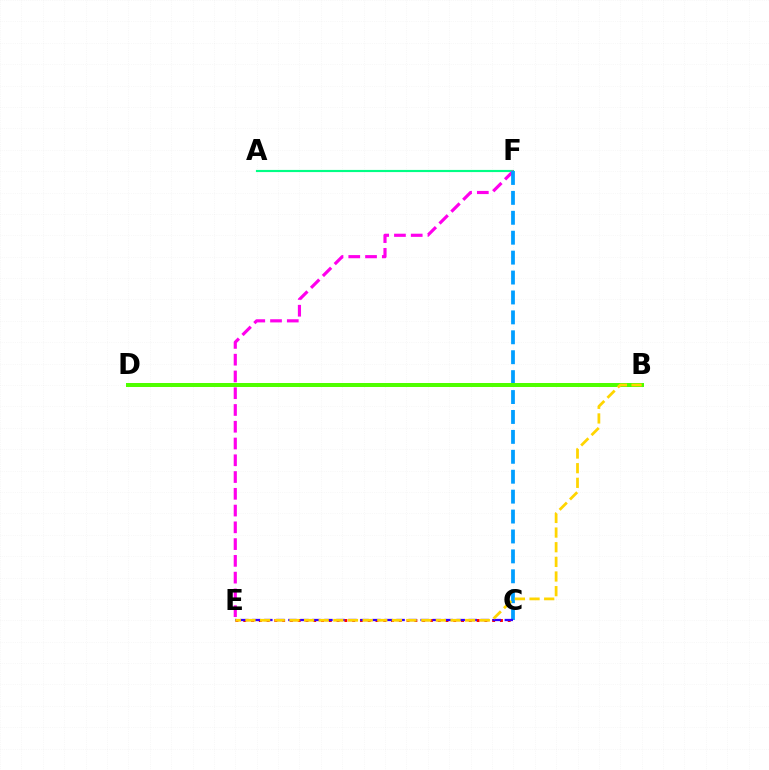{('C', 'E'): [{'color': '#ff0000', 'line_style': 'dotted', 'thickness': 2.11}, {'color': '#3700ff', 'line_style': 'dashed', 'thickness': 1.63}], ('A', 'F'): [{'color': '#00ff86', 'line_style': 'solid', 'thickness': 1.55}], ('E', 'F'): [{'color': '#ff00ed', 'line_style': 'dashed', 'thickness': 2.28}], ('C', 'F'): [{'color': '#009eff', 'line_style': 'dashed', 'thickness': 2.71}], ('B', 'D'): [{'color': '#4fff00', 'line_style': 'solid', 'thickness': 2.88}], ('B', 'E'): [{'color': '#ffd500', 'line_style': 'dashed', 'thickness': 1.99}]}